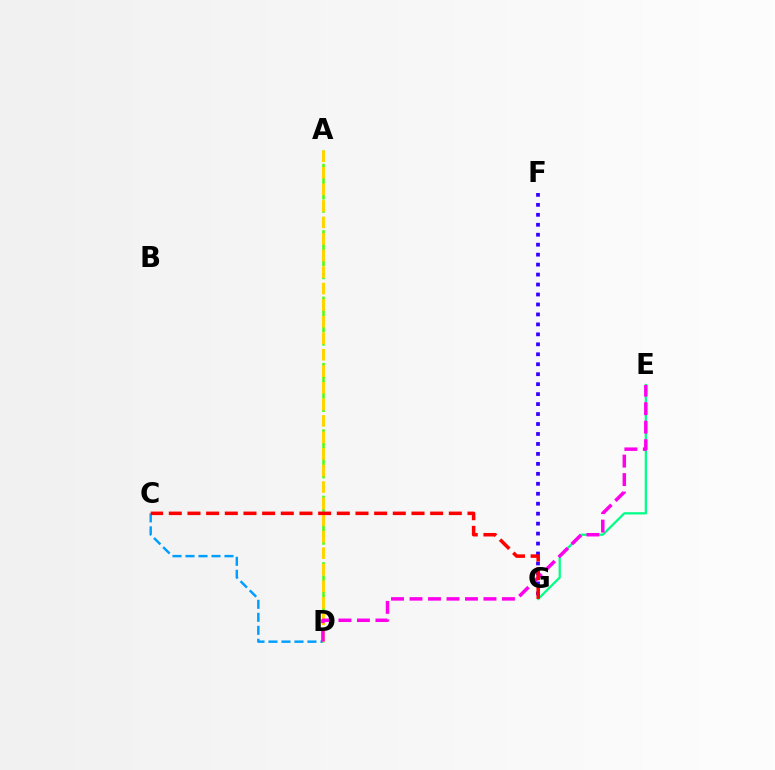{('C', 'D'): [{'color': '#009eff', 'line_style': 'dashed', 'thickness': 1.77}], ('E', 'G'): [{'color': '#00ff86', 'line_style': 'solid', 'thickness': 1.62}], ('A', 'D'): [{'color': '#4fff00', 'line_style': 'dashed', 'thickness': 1.8}, {'color': '#ffd500', 'line_style': 'dashed', 'thickness': 2.25}], ('D', 'E'): [{'color': '#ff00ed', 'line_style': 'dashed', 'thickness': 2.51}], ('F', 'G'): [{'color': '#3700ff', 'line_style': 'dotted', 'thickness': 2.71}], ('C', 'G'): [{'color': '#ff0000', 'line_style': 'dashed', 'thickness': 2.54}]}